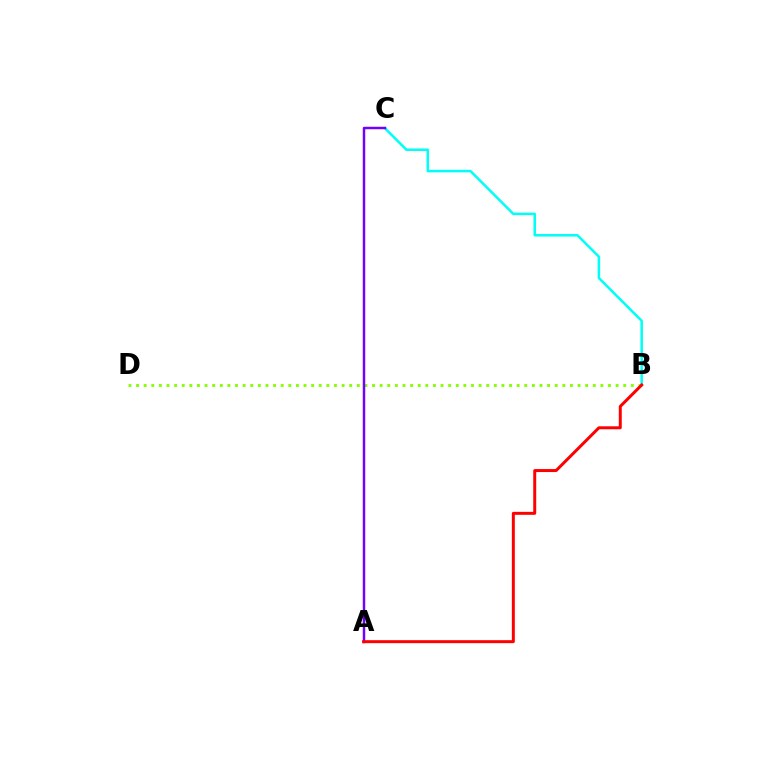{('B', 'D'): [{'color': '#84ff00', 'line_style': 'dotted', 'thickness': 2.07}], ('B', 'C'): [{'color': '#00fff6', 'line_style': 'solid', 'thickness': 1.81}], ('A', 'C'): [{'color': '#7200ff', 'line_style': 'solid', 'thickness': 1.78}], ('A', 'B'): [{'color': '#ff0000', 'line_style': 'solid', 'thickness': 2.15}]}